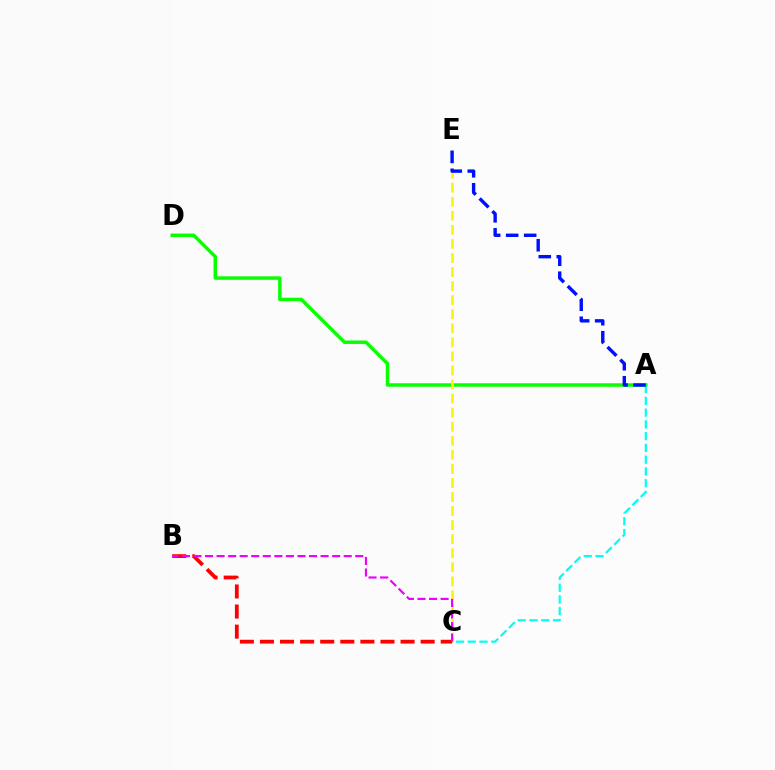{('A', 'D'): [{'color': '#08ff00', 'line_style': 'solid', 'thickness': 2.49}], ('A', 'C'): [{'color': '#00fff6', 'line_style': 'dashed', 'thickness': 1.6}], ('C', 'E'): [{'color': '#fcf500', 'line_style': 'dashed', 'thickness': 1.91}], ('B', 'C'): [{'color': '#ff0000', 'line_style': 'dashed', 'thickness': 2.73}, {'color': '#ee00ff', 'line_style': 'dashed', 'thickness': 1.57}], ('A', 'E'): [{'color': '#0010ff', 'line_style': 'dashed', 'thickness': 2.44}]}